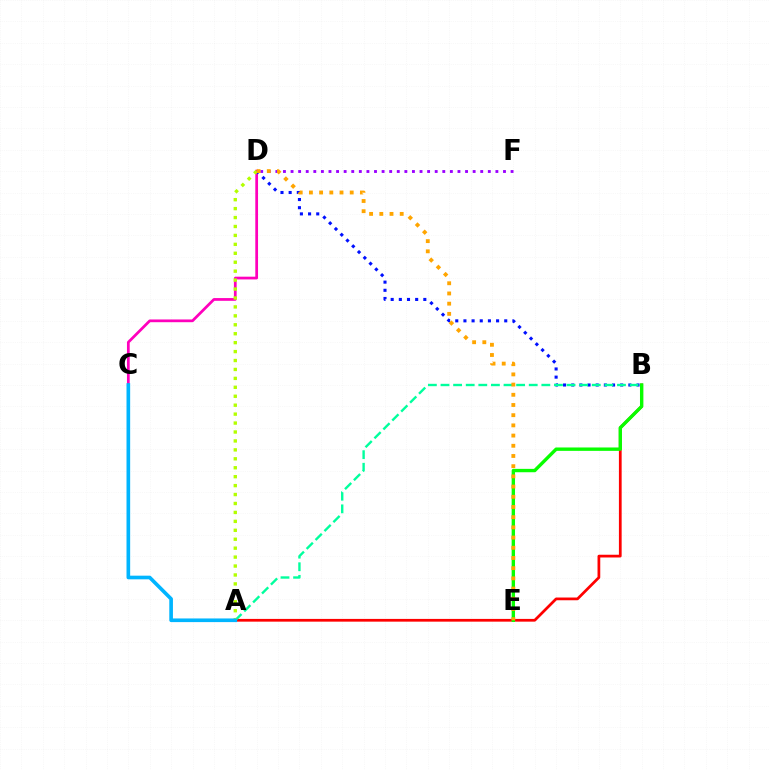{('C', 'D'): [{'color': '#ff00bd', 'line_style': 'solid', 'thickness': 1.97}], ('A', 'B'): [{'color': '#ff0000', 'line_style': 'solid', 'thickness': 1.97}, {'color': '#00ff9d', 'line_style': 'dashed', 'thickness': 1.71}], ('D', 'F'): [{'color': '#9b00ff', 'line_style': 'dotted', 'thickness': 2.06}], ('B', 'E'): [{'color': '#08ff00', 'line_style': 'solid', 'thickness': 2.43}], ('B', 'D'): [{'color': '#0010ff', 'line_style': 'dotted', 'thickness': 2.22}], ('A', 'D'): [{'color': '#b3ff00', 'line_style': 'dotted', 'thickness': 2.43}], ('D', 'E'): [{'color': '#ffa500', 'line_style': 'dotted', 'thickness': 2.77}], ('A', 'C'): [{'color': '#00b5ff', 'line_style': 'solid', 'thickness': 2.63}]}